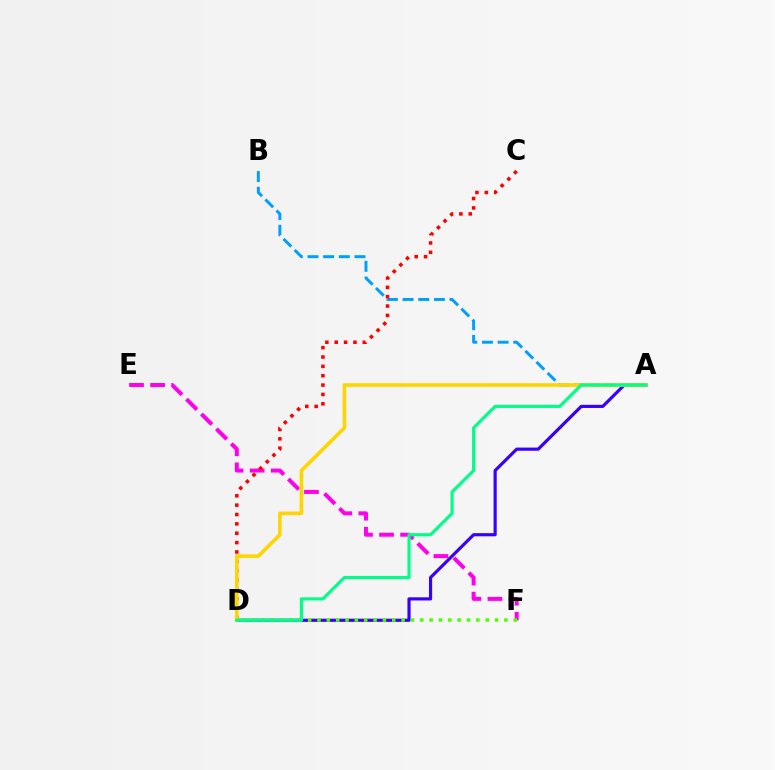{('E', 'F'): [{'color': '#ff00ed', 'line_style': 'dashed', 'thickness': 2.86}], ('A', 'D'): [{'color': '#3700ff', 'line_style': 'solid', 'thickness': 2.28}, {'color': '#ffd500', 'line_style': 'solid', 'thickness': 2.59}, {'color': '#00ff86', 'line_style': 'solid', 'thickness': 2.26}], ('A', 'B'): [{'color': '#009eff', 'line_style': 'dashed', 'thickness': 2.13}], ('C', 'D'): [{'color': '#ff0000', 'line_style': 'dotted', 'thickness': 2.54}], ('D', 'F'): [{'color': '#4fff00', 'line_style': 'dotted', 'thickness': 2.54}]}